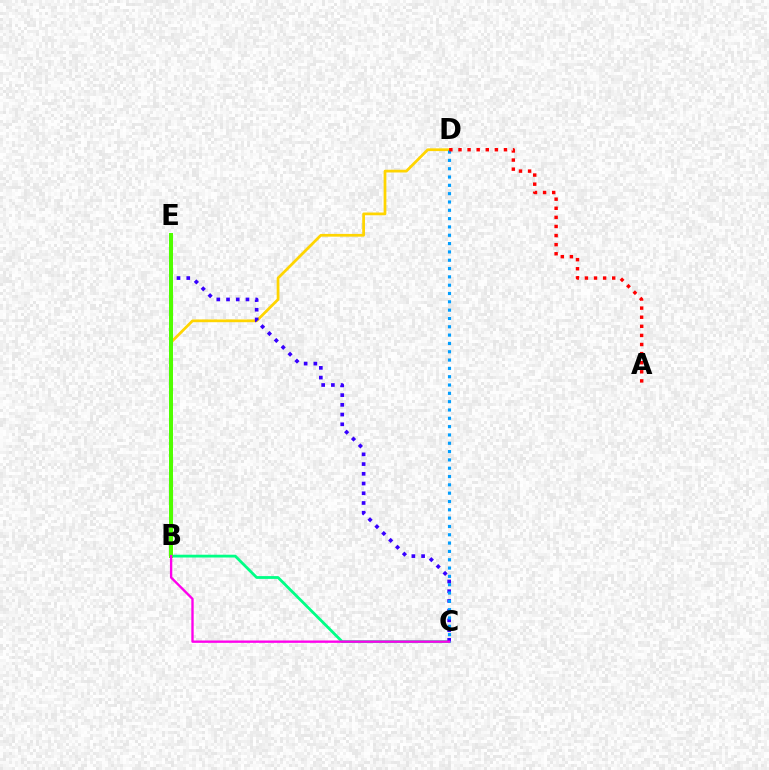{('B', 'C'): [{'color': '#00ff86', 'line_style': 'solid', 'thickness': 2.01}, {'color': '#ff00ed', 'line_style': 'solid', 'thickness': 1.7}], ('B', 'D'): [{'color': '#ffd500', 'line_style': 'solid', 'thickness': 1.97}], ('C', 'E'): [{'color': '#3700ff', 'line_style': 'dotted', 'thickness': 2.64}], ('C', 'D'): [{'color': '#009eff', 'line_style': 'dotted', 'thickness': 2.26}], ('A', 'D'): [{'color': '#ff0000', 'line_style': 'dotted', 'thickness': 2.47}], ('B', 'E'): [{'color': '#4fff00', 'line_style': 'solid', 'thickness': 2.87}]}